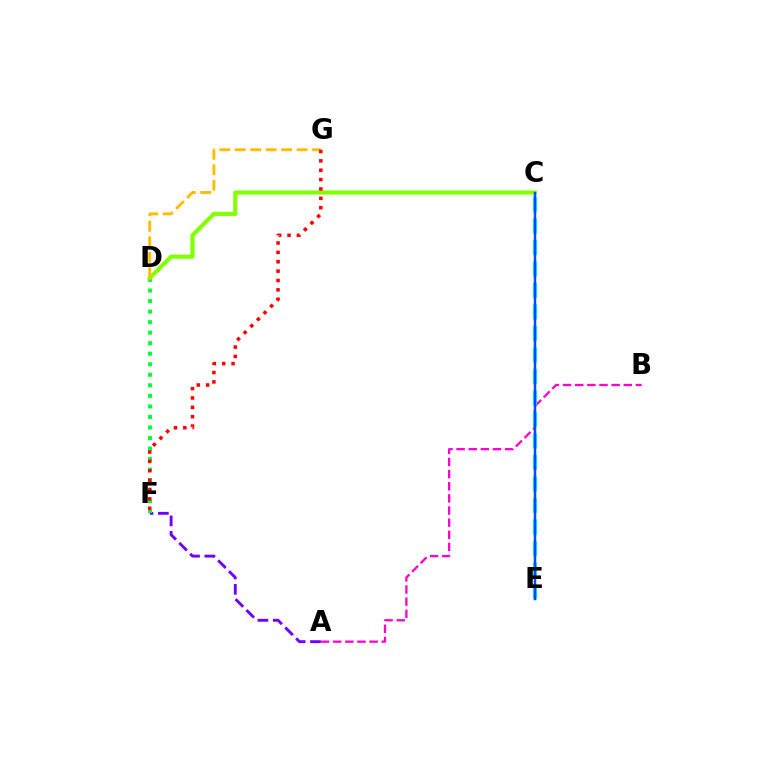{('A', 'B'): [{'color': '#ff00cf', 'line_style': 'dashed', 'thickness': 1.65}], ('C', 'E'): [{'color': '#00fff6', 'line_style': 'dashed', 'thickness': 2.92}, {'color': '#004bff', 'line_style': 'solid', 'thickness': 1.78}], ('A', 'F'): [{'color': '#7200ff', 'line_style': 'dashed', 'thickness': 2.09}], ('D', 'F'): [{'color': '#00ff39', 'line_style': 'dotted', 'thickness': 2.86}], ('C', 'D'): [{'color': '#84ff00', 'line_style': 'solid', 'thickness': 2.98}], ('D', 'G'): [{'color': '#ffbd00', 'line_style': 'dashed', 'thickness': 2.1}], ('F', 'G'): [{'color': '#ff0000', 'line_style': 'dotted', 'thickness': 2.55}]}